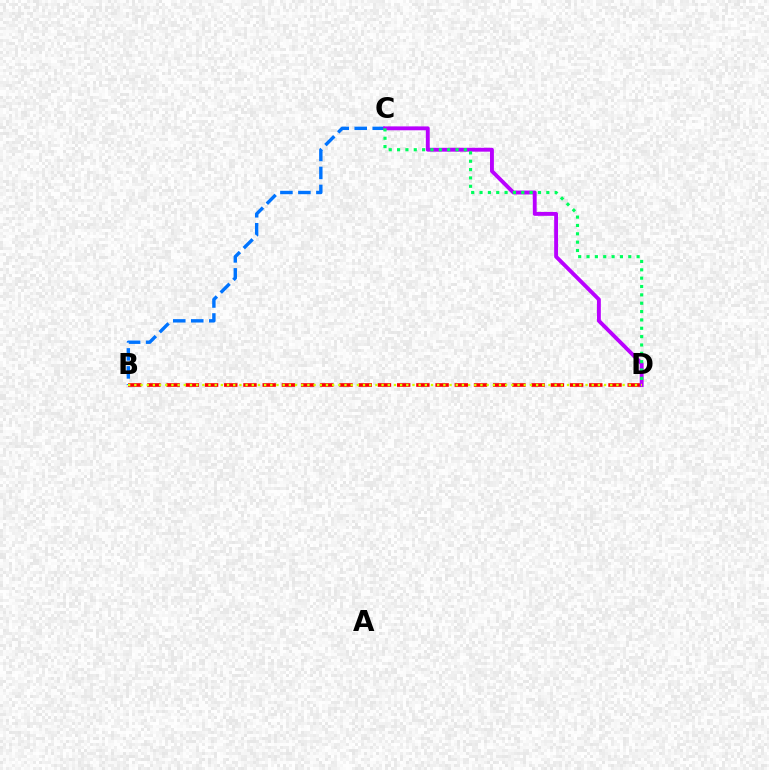{('B', 'C'): [{'color': '#0074ff', 'line_style': 'dashed', 'thickness': 2.44}], ('B', 'D'): [{'color': '#ff0000', 'line_style': 'dashed', 'thickness': 2.61}, {'color': '#d1ff00', 'line_style': 'dotted', 'thickness': 1.68}], ('C', 'D'): [{'color': '#b900ff', 'line_style': 'solid', 'thickness': 2.79}, {'color': '#00ff5c', 'line_style': 'dotted', 'thickness': 2.27}]}